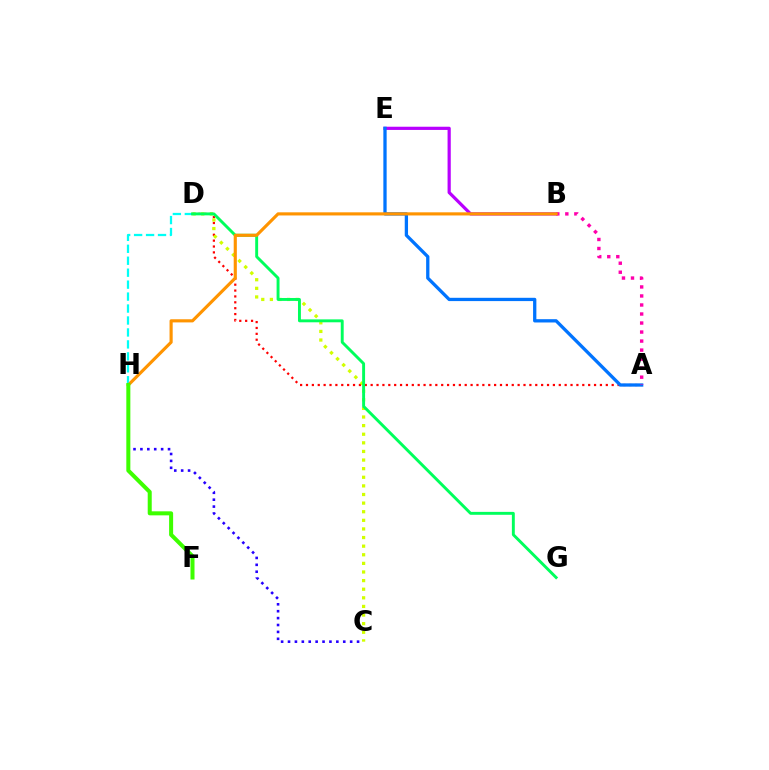{('D', 'H'): [{'color': '#00fff6', 'line_style': 'dashed', 'thickness': 1.62}], ('A', 'D'): [{'color': '#ff0000', 'line_style': 'dotted', 'thickness': 1.6}], ('C', 'D'): [{'color': '#d1ff00', 'line_style': 'dotted', 'thickness': 2.34}], ('B', 'E'): [{'color': '#b900ff', 'line_style': 'solid', 'thickness': 2.31}], ('D', 'G'): [{'color': '#00ff5c', 'line_style': 'solid', 'thickness': 2.1}], ('A', 'E'): [{'color': '#0074ff', 'line_style': 'solid', 'thickness': 2.37}], ('A', 'B'): [{'color': '#ff00ac', 'line_style': 'dotted', 'thickness': 2.45}], ('B', 'H'): [{'color': '#ff9400', 'line_style': 'solid', 'thickness': 2.26}], ('C', 'H'): [{'color': '#2500ff', 'line_style': 'dotted', 'thickness': 1.88}], ('F', 'H'): [{'color': '#3dff00', 'line_style': 'solid', 'thickness': 2.89}]}